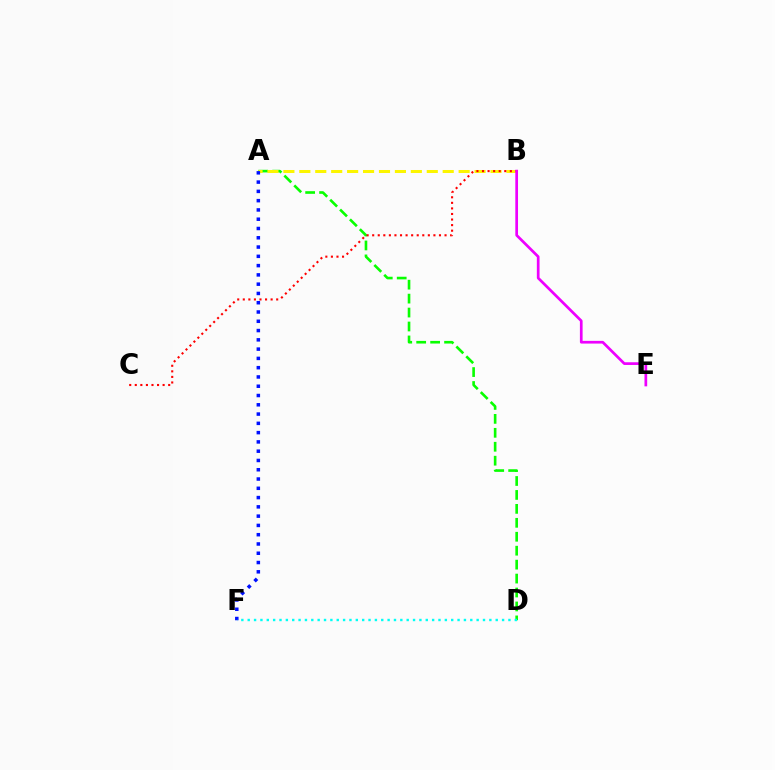{('A', 'D'): [{'color': '#08ff00', 'line_style': 'dashed', 'thickness': 1.89}], ('A', 'B'): [{'color': '#fcf500', 'line_style': 'dashed', 'thickness': 2.16}], ('B', 'C'): [{'color': '#ff0000', 'line_style': 'dotted', 'thickness': 1.51}], ('A', 'F'): [{'color': '#0010ff', 'line_style': 'dotted', 'thickness': 2.52}], ('D', 'F'): [{'color': '#00fff6', 'line_style': 'dotted', 'thickness': 1.73}], ('B', 'E'): [{'color': '#ee00ff', 'line_style': 'solid', 'thickness': 1.95}]}